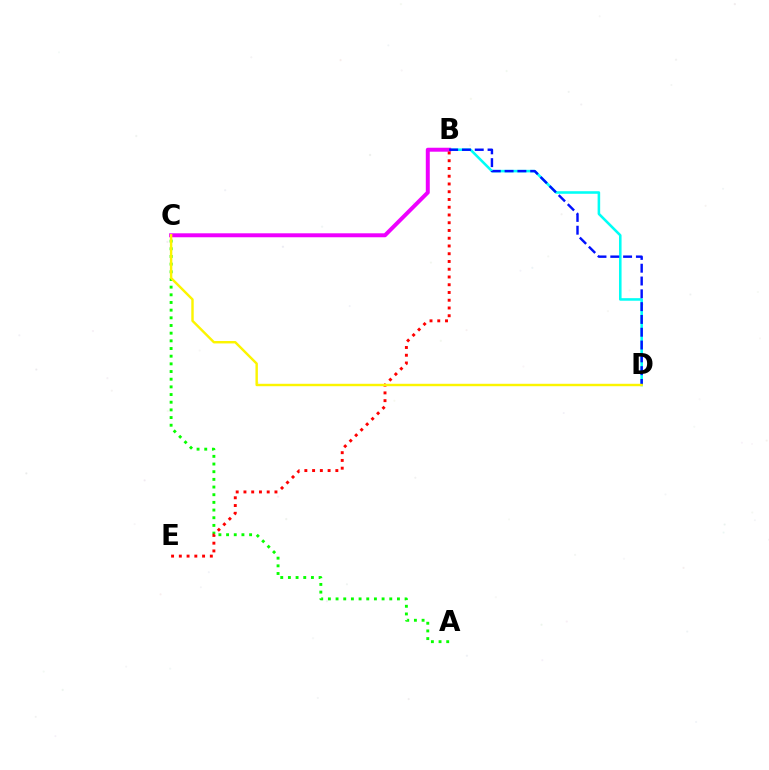{('A', 'C'): [{'color': '#08ff00', 'line_style': 'dotted', 'thickness': 2.08}], ('B', 'D'): [{'color': '#00fff6', 'line_style': 'solid', 'thickness': 1.85}, {'color': '#0010ff', 'line_style': 'dashed', 'thickness': 1.74}], ('B', 'C'): [{'color': '#ee00ff', 'line_style': 'solid', 'thickness': 2.85}], ('B', 'E'): [{'color': '#ff0000', 'line_style': 'dotted', 'thickness': 2.11}], ('C', 'D'): [{'color': '#fcf500', 'line_style': 'solid', 'thickness': 1.75}]}